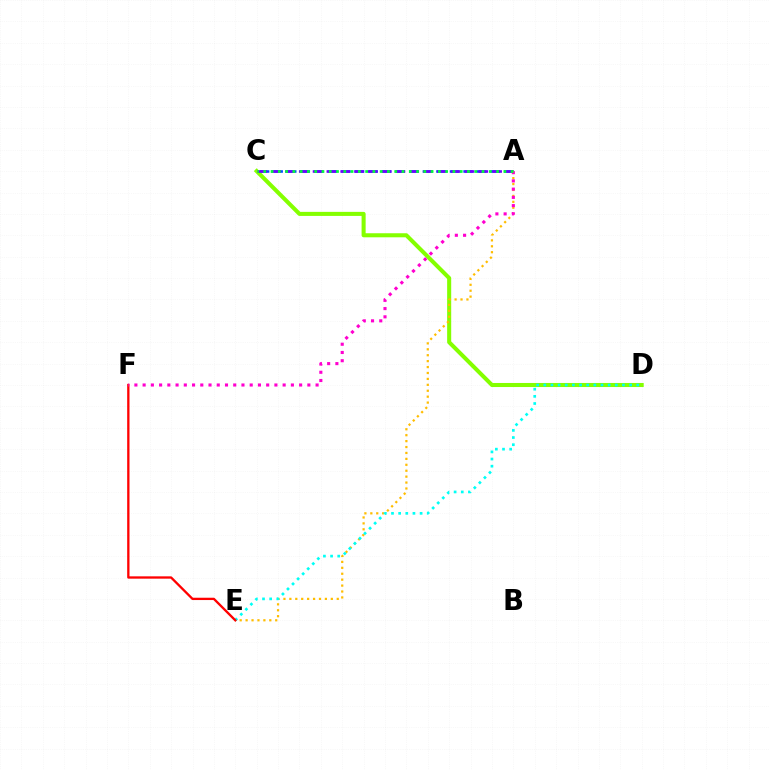{('A', 'C'): [{'color': '#004bff', 'line_style': 'dashed', 'thickness': 1.84}, {'color': '#7200ff', 'line_style': 'dashed', 'thickness': 1.88}, {'color': '#00ff39', 'line_style': 'dotted', 'thickness': 1.98}], ('C', 'D'): [{'color': '#84ff00', 'line_style': 'solid', 'thickness': 2.92}], ('A', 'E'): [{'color': '#ffbd00', 'line_style': 'dotted', 'thickness': 1.61}], ('D', 'E'): [{'color': '#00fff6', 'line_style': 'dotted', 'thickness': 1.94}], ('E', 'F'): [{'color': '#ff0000', 'line_style': 'solid', 'thickness': 1.67}], ('A', 'F'): [{'color': '#ff00cf', 'line_style': 'dotted', 'thickness': 2.24}]}